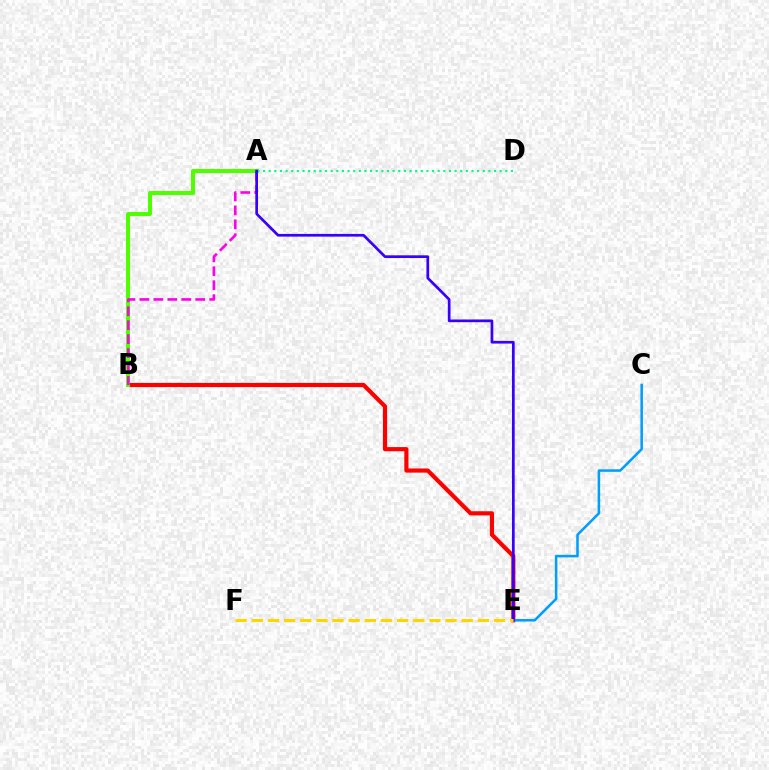{('B', 'E'): [{'color': '#ff0000', 'line_style': 'solid', 'thickness': 3.0}], ('A', 'B'): [{'color': '#4fff00', 'line_style': 'solid', 'thickness': 2.87}, {'color': '#ff00ed', 'line_style': 'dashed', 'thickness': 1.89}], ('C', 'E'): [{'color': '#009eff', 'line_style': 'solid', 'thickness': 1.83}], ('A', 'D'): [{'color': '#00ff86', 'line_style': 'dotted', 'thickness': 1.53}], ('A', 'E'): [{'color': '#3700ff', 'line_style': 'solid', 'thickness': 1.95}], ('E', 'F'): [{'color': '#ffd500', 'line_style': 'dashed', 'thickness': 2.19}]}